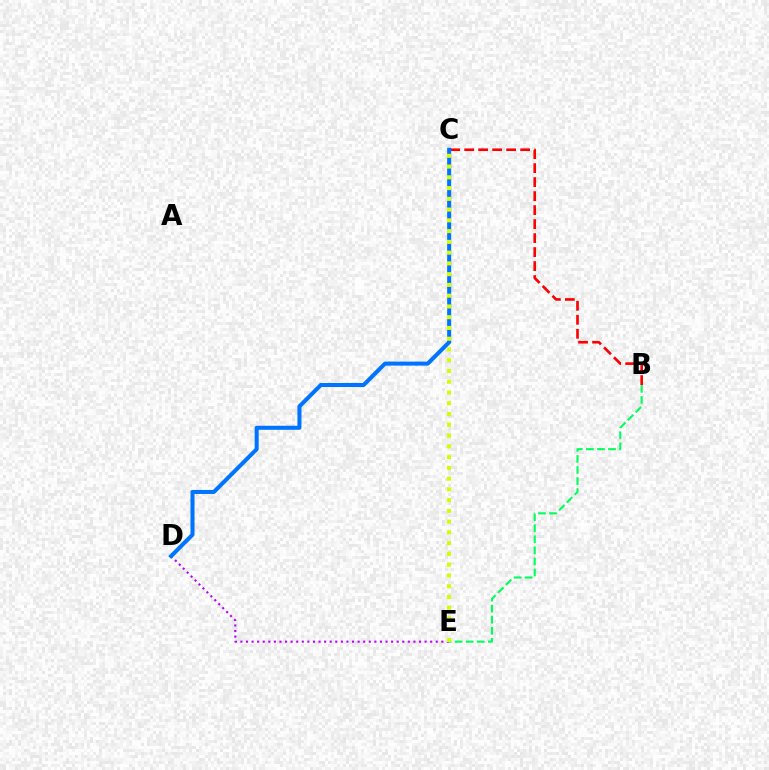{('B', 'E'): [{'color': '#00ff5c', 'line_style': 'dashed', 'thickness': 1.5}], ('D', 'E'): [{'color': '#b900ff', 'line_style': 'dotted', 'thickness': 1.52}], ('B', 'C'): [{'color': '#ff0000', 'line_style': 'dashed', 'thickness': 1.9}], ('C', 'D'): [{'color': '#0074ff', 'line_style': 'solid', 'thickness': 2.91}], ('C', 'E'): [{'color': '#d1ff00', 'line_style': 'dotted', 'thickness': 2.92}]}